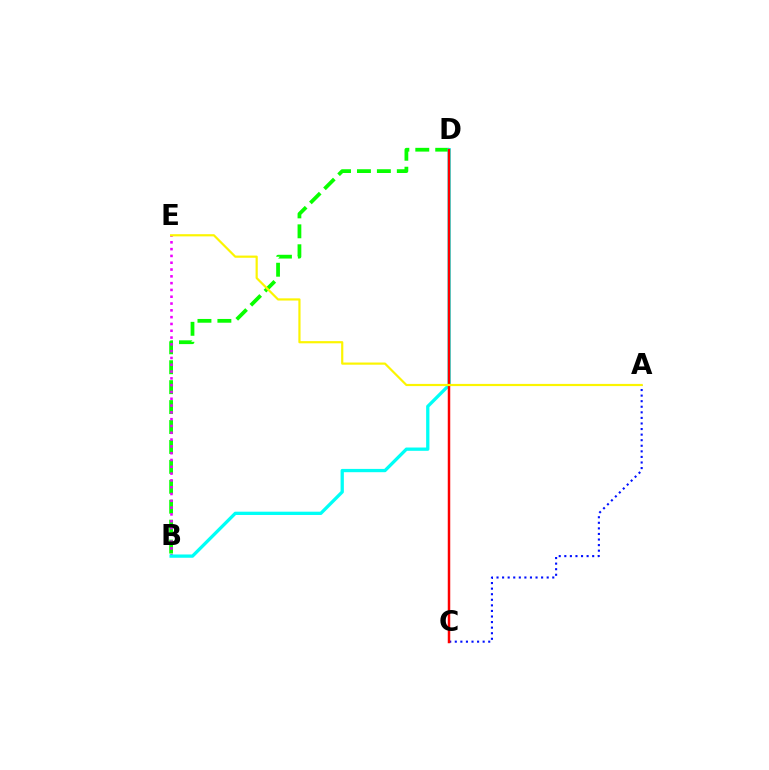{('A', 'C'): [{'color': '#0010ff', 'line_style': 'dotted', 'thickness': 1.51}], ('B', 'D'): [{'color': '#08ff00', 'line_style': 'dashed', 'thickness': 2.71}, {'color': '#00fff6', 'line_style': 'solid', 'thickness': 2.37}], ('B', 'E'): [{'color': '#ee00ff', 'line_style': 'dotted', 'thickness': 1.85}], ('C', 'D'): [{'color': '#ff0000', 'line_style': 'solid', 'thickness': 1.79}], ('A', 'E'): [{'color': '#fcf500', 'line_style': 'solid', 'thickness': 1.57}]}